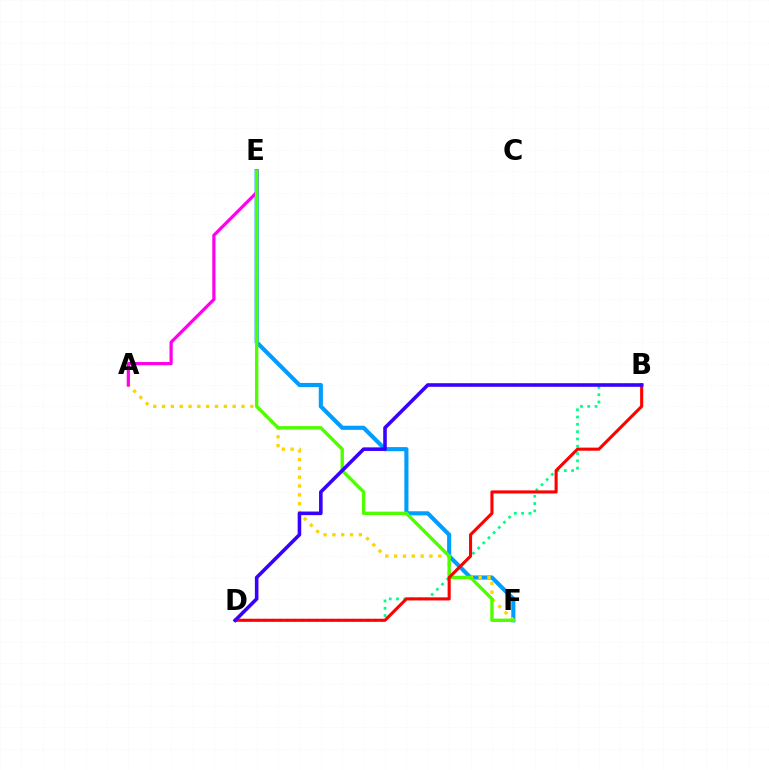{('B', 'D'): [{'color': '#00ff86', 'line_style': 'dotted', 'thickness': 1.98}, {'color': '#ff0000', 'line_style': 'solid', 'thickness': 2.22}, {'color': '#3700ff', 'line_style': 'solid', 'thickness': 2.58}], ('E', 'F'): [{'color': '#009eff', 'line_style': 'solid', 'thickness': 2.98}, {'color': '#4fff00', 'line_style': 'solid', 'thickness': 2.43}], ('A', 'F'): [{'color': '#ffd500', 'line_style': 'dotted', 'thickness': 2.4}], ('A', 'E'): [{'color': '#ff00ed', 'line_style': 'solid', 'thickness': 2.31}]}